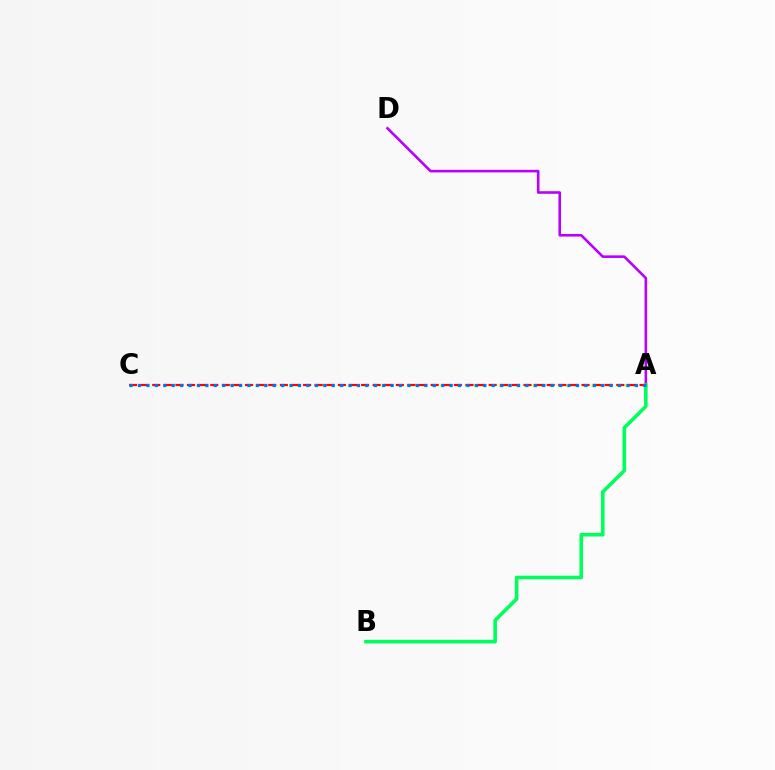{('A', 'D'): [{'color': '#b900ff', 'line_style': 'solid', 'thickness': 1.87}], ('A', 'B'): [{'color': '#00ff5c', 'line_style': 'solid', 'thickness': 2.59}], ('A', 'C'): [{'color': '#d1ff00', 'line_style': 'dotted', 'thickness': 2.28}, {'color': '#ff0000', 'line_style': 'dashed', 'thickness': 1.58}, {'color': '#0074ff', 'line_style': 'dotted', 'thickness': 2.29}]}